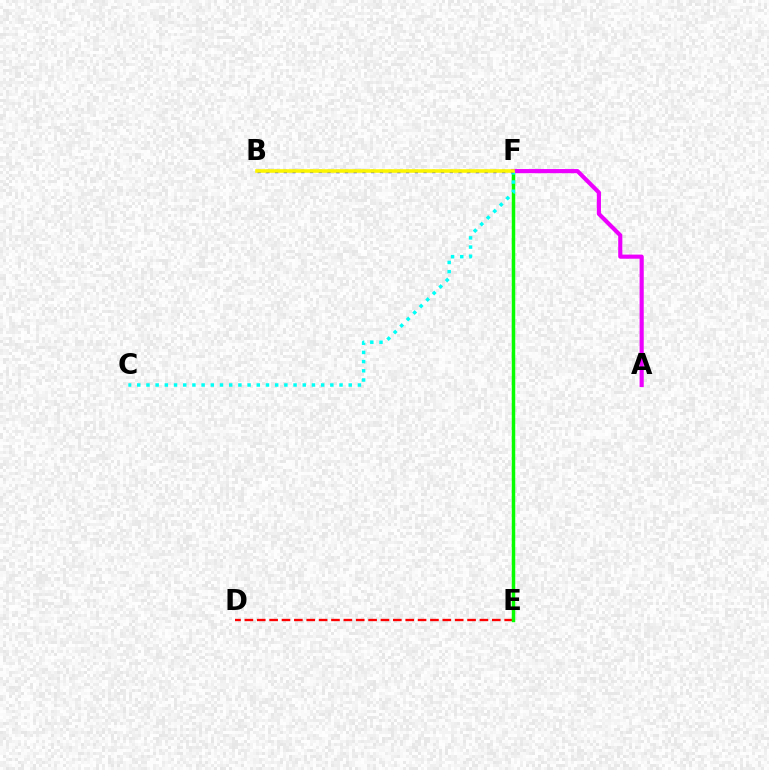{('D', 'E'): [{'color': '#ff0000', 'line_style': 'dashed', 'thickness': 1.68}], ('E', 'F'): [{'color': '#08ff00', 'line_style': 'solid', 'thickness': 2.5}], ('A', 'F'): [{'color': '#ee00ff', 'line_style': 'solid', 'thickness': 2.98}], ('C', 'F'): [{'color': '#00fff6', 'line_style': 'dotted', 'thickness': 2.5}], ('B', 'F'): [{'color': '#0010ff', 'line_style': 'dotted', 'thickness': 2.37}, {'color': '#fcf500', 'line_style': 'solid', 'thickness': 2.58}]}